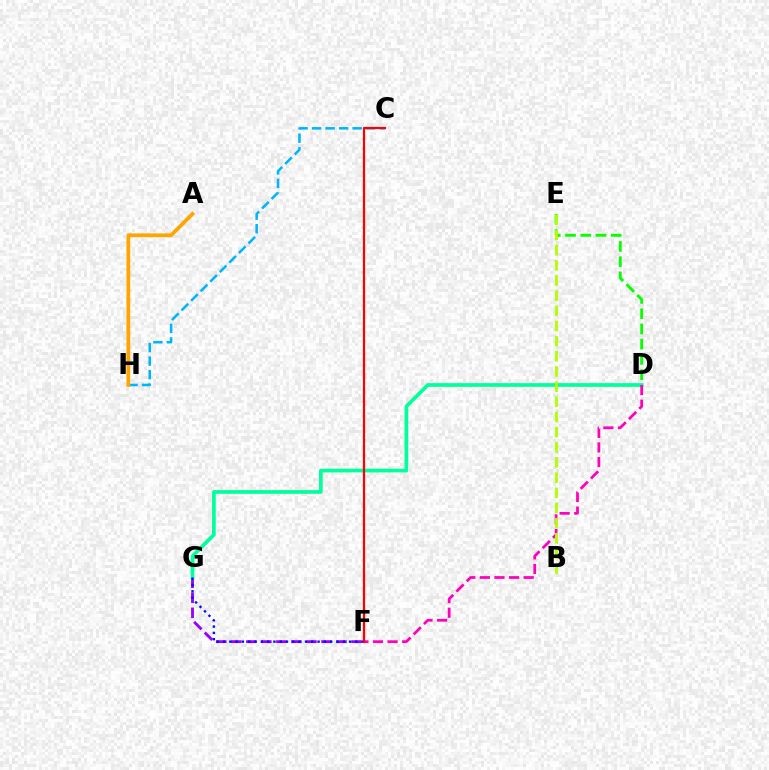{('C', 'H'): [{'color': '#00b5ff', 'line_style': 'dashed', 'thickness': 1.84}], ('F', 'G'): [{'color': '#9b00ff', 'line_style': 'dashed', 'thickness': 2.04}, {'color': '#0010ff', 'line_style': 'dotted', 'thickness': 1.71}], ('D', 'E'): [{'color': '#08ff00', 'line_style': 'dashed', 'thickness': 2.07}], ('D', 'G'): [{'color': '#00ff9d', 'line_style': 'solid', 'thickness': 2.66}], ('D', 'F'): [{'color': '#ff00bd', 'line_style': 'dashed', 'thickness': 1.98}], ('A', 'H'): [{'color': '#ffa500', 'line_style': 'solid', 'thickness': 2.7}], ('B', 'E'): [{'color': '#b3ff00', 'line_style': 'dashed', 'thickness': 2.06}], ('C', 'F'): [{'color': '#ff0000', 'line_style': 'solid', 'thickness': 1.6}]}